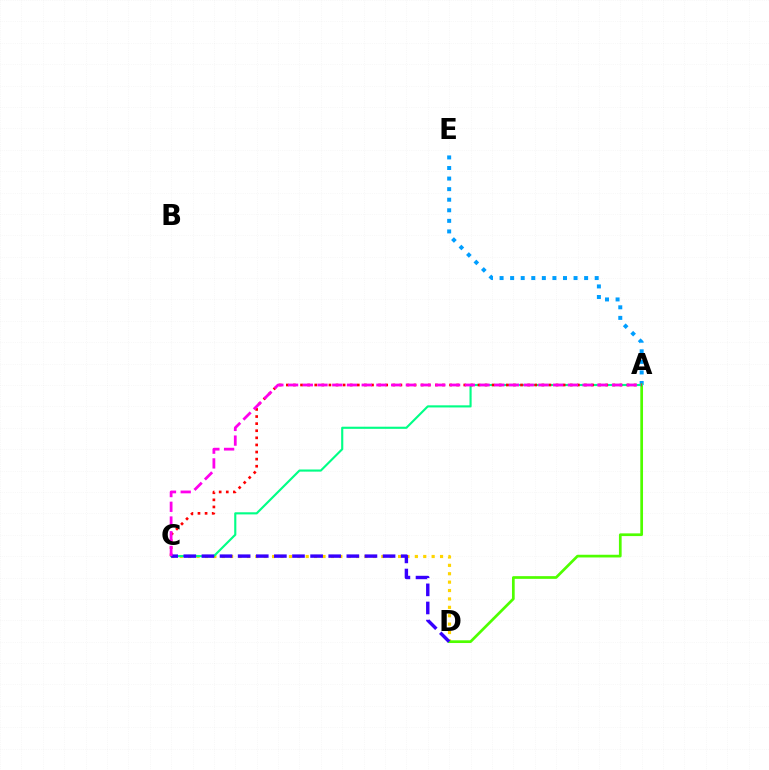{('A', 'E'): [{'color': '#009eff', 'line_style': 'dotted', 'thickness': 2.87}], ('C', 'D'): [{'color': '#ffd500', 'line_style': 'dotted', 'thickness': 2.28}, {'color': '#3700ff', 'line_style': 'dashed', 'thickness': 2.46}], ('A', 'D'): [{'color': '#4fff00', 'line_style': 'solid', 'thickness': 1.95}], ('A', 'C'): [{'color': '#00ff86', 'line_style': 'solid', 'thickness': 1.53}, {'color': '#ff0000', 'line_style': 'dotted', 'thickness': 1.93}, {'color': '#ff00ed', 'line_style': 'dashed', 'thickness': 2.0}]}